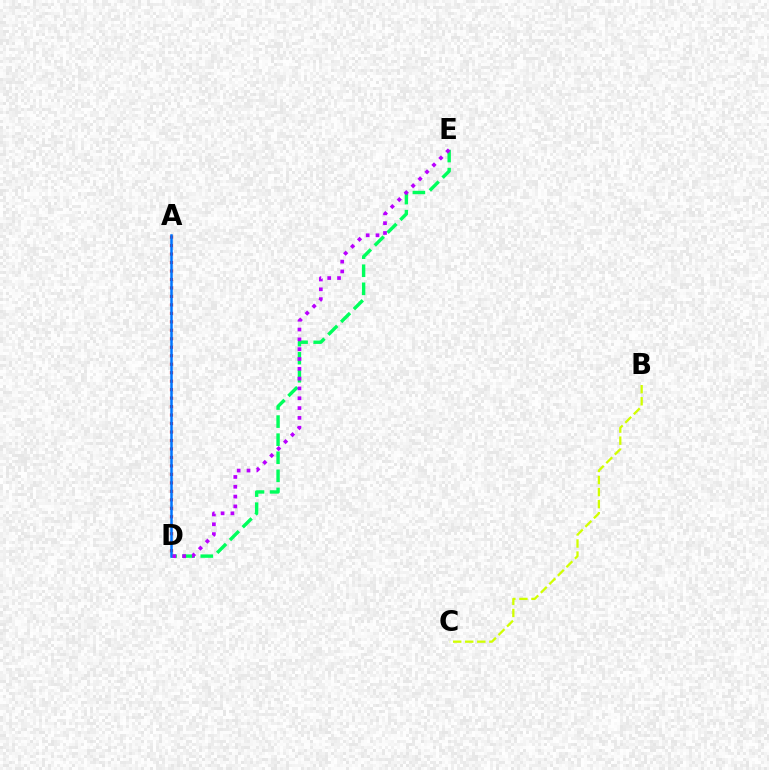{('D', 'E'): [{'color': '#00ff5c', 'line_style': 'dashed', 'thickness': 2.46}, {'color': '#b900ff', 'line_style': 'dotted', 'thickness': 2.67}], ('A', 'D'): [{'color': '#ff0000', 'line_style': 'dotted', 'thickness': 2.3}, {'color': '#0074ff', 'line_style': 'solid', 'thickness': 1.81}], ('B', 'C'): [{'color': '#d1ff00', 'line_style': 'dashed', 'thickness': 1.64}]}